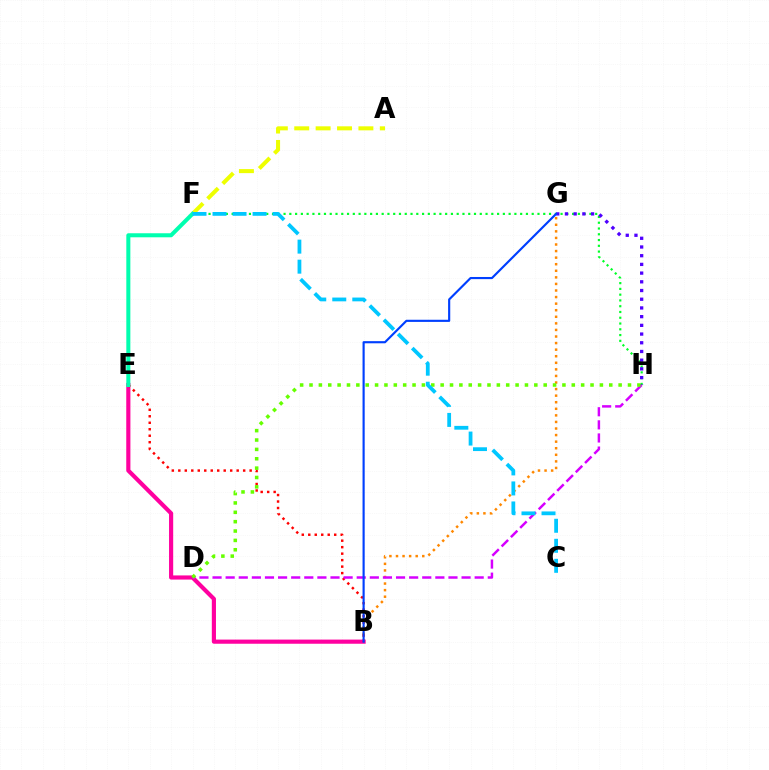{('B', 'G'): [{'color': '#ff8800', 'line_style': 'dotted', 'thickness': 1.79}, {'color': '#003fff', 'line_style': 'solid', 'thickness': 1.55}], ('B', 'E'): [{'color': '#ff00a0', 'line_style': 'solid', 'thickness': 2.99}, {'color': '#ff0000', 'line_style': 'dotted', 'thickness': 1.76}], ('A', 'F'): [{'color': '#eeff00', 'line_style': 'dashed', 'thickness': 2.91}], ('F', 'H'): [{'color': '#00ff27', 'line_style': 'dotted', 'thickness': 1.57}], ('D', 'H'): [{'color': '#d600ff', 'line_style': 'dashed', 'thickness': 1.78}, {'color': '#66ff00', 'line_style': 'dotted', 'thickness': 2.55}], ('E', 'F'): [{'color': '#00ffaf', 'line_style': 'solid', 'thickness': 2.91}], ('G', 'H'): [{'color': '#4f00ff', 'line_style': 'dotted', 'thickness': 2.37}], ('C', 'F'): [{'color': '#00c7ff', 'line_style': 'dashed', 'thickness': 2.72}]}